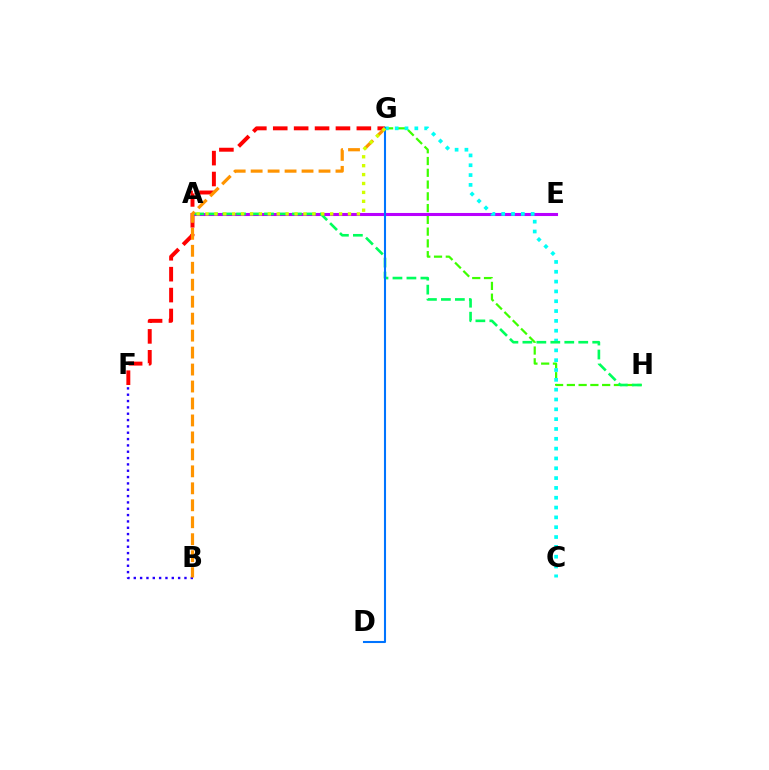{('B', 'F'): [{'color': '#2500ff', 'line_style': 'dotted', 'thickness': 1.72}], ('A', 'E'): [{'color': '#ff00ac', 'line_style': 'solid', 'thickness': 2.18}, {'color': '#b900ff', 'line_style': 'solid', 'thickness': 2.19}], ('G', 'H'): [{'color': '#3dff00', 'line_style': 'dashed', 'thickness': 1.6}], ('F', 'G'): [{'color': '#ff0000', 'line_style': 'dashed', 'thickness': 2.84}], ('C', 'G'): [{'color': '#00fff6', 'line_style': 'dotted', 'thickness': 2.67}], ('A', 'H'): [{'color': '#00ff5c', 'line_style': 'dashed', 'thickness': 1.9}], ('D', 'G'): [{'color': '#0074ff', 'line_style': 'solid', 'thickness': 1.5}], ('B', 'G'): [{'color': '#ff9400', 'line_style': 'dashed', 'thickness': 2.3}], ('A', 'G'): [{'color': '#d1ff00', 'line_style': 'dotted', 'thickness': 2.42}]}